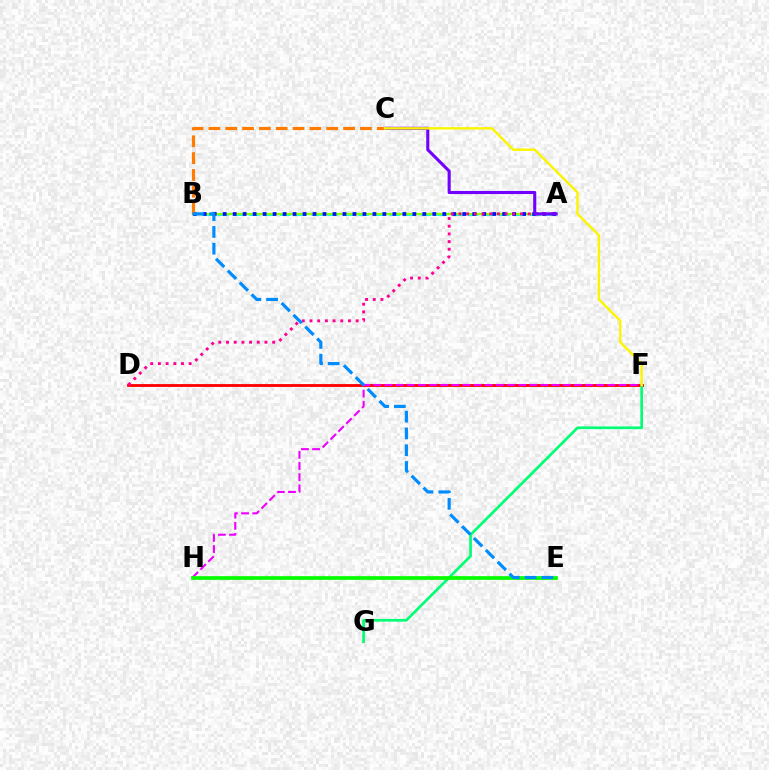{('D', 'F'): [{'color': '#ff0000', 'line_style': 'solid', 'thickness': 2.04}], ('F', 'H'): [{'color': '#ee00ff', 'line_style': 'dashed', 'thickness': 1.51}], ('A', 'B'): [{'color': '#00fff6', 'line_style': 'dashed', 'thickness': 2.12}, {'color': '#84ff00', 'line_style': 'solid', 'thickness': 1.7}, {'color': '#0010ff', 'line_style': 'dotted', 'thickness': 2.71}], ('F', 'G'): [{'color': '#00ff74', 'line_style': 'solid', 'thickness': 1.93}], ('E', 'H'): [{'color': '#08ff00', 'line_style': 'solid', 'thickness': 2.7}], ('A', 'D'): [{'color': '#ff0094', 'line_style': 'dotted', 'thickness': 2.09}], ('A', 'C'): [{'color': '#7200ff', 'line_style': 'solid', 'thickness': 2.24}], ('B', 'C'): [{'color': '#ff7c00', 'line_style': 'dashed', 'thickness': 2.29}], ('B', 'E'): [{'color': '#008cff', 'line_style': 'dashed', 'thickness': 2.28}], ('C', 'F'): [{'color': '#fcf500', 'line_style': 'solid', 'thickness': 1.73}]}